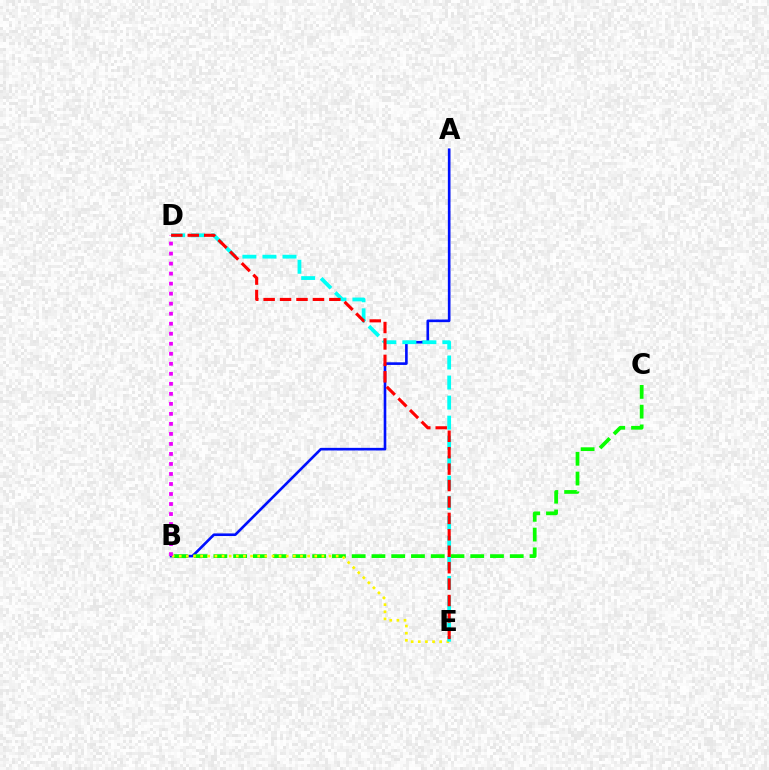{('A', 'B'): [{'color': '#0010ff', 'line_style': 'solid', 'thickness': 1.89}], ('B', 'C'): [{'color': '#08ff00', 'line_style': 'dashed', 'thickness': 2.68}], ('B', 'E'): [{'color': '#fcf500', 'line_style': 'dotted', 'thickness': 1.94}], ('D', 'E'): [{'color': '#00fff6', 'line_style': 'dashed', 'thickness': 2.72}, {'color': '#ff0000', 'line_style': 'dashed', 'thickness': 2.23}], ('B', 'D'): [{'color': '#ee00ff', 'line_style': 'dotted', 'thickness': 2.72}]}